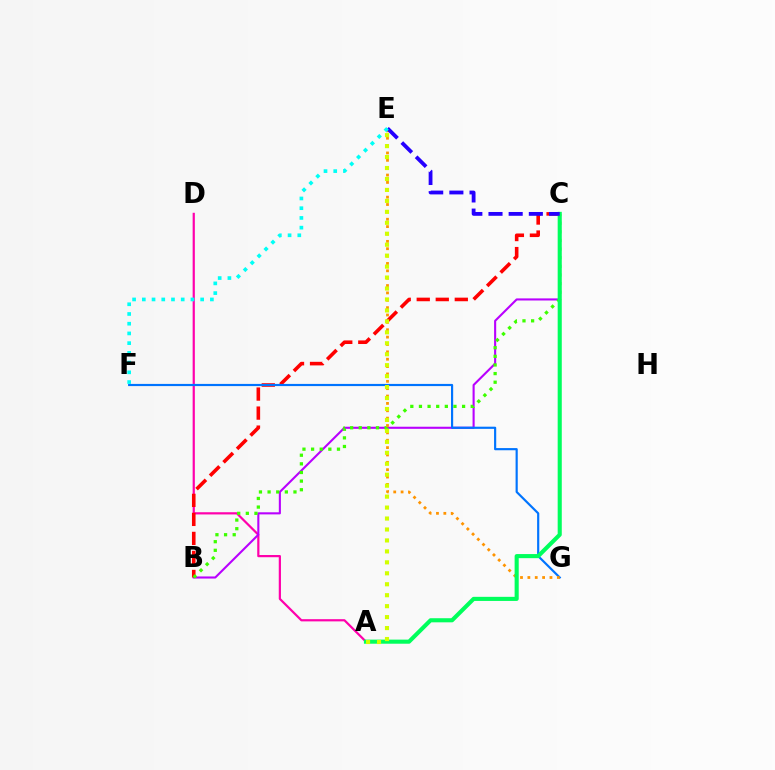{('A', 'D'): [{'color': '#ff00ac', 'line_style': 'solid', 'thickness': 1.59}], ('B', 'C'): [{'color': '#b900ff', 'line_style': 'solid', 'thickness': 1.51}, {'color': '#ff0000', 'line_style': 'dashed', 'thickness': 2.58}, {'color': '#3dff00', 'line_style': 'dotted', 'thickness': 2.34}], ('F', 'G'): [{'color': '#0074ff', 'line_style': 'solid', 'thickness': 1.56}], ('E', 'G'): [{'color': '#ff9400', 'line_style': 'dotted', 'thickness': 2.0}], ('A', 'C'): [{'color': '#00ff5c', 'line_style': 'solid', 'thickness': 2.95}], ('C', 'E'): [{'color': '#2500ff', 'line_style': 'dashed', 'thickness': 2.74}], ('E', 'F'): [{'color': '#00fff6', 'line_style': 'dotted', 'thickness': 2.64}], ('A', 'E'): [{'color': '#d1ff00', 'line_style': 'dotted', 'thickness': 2.98}]}